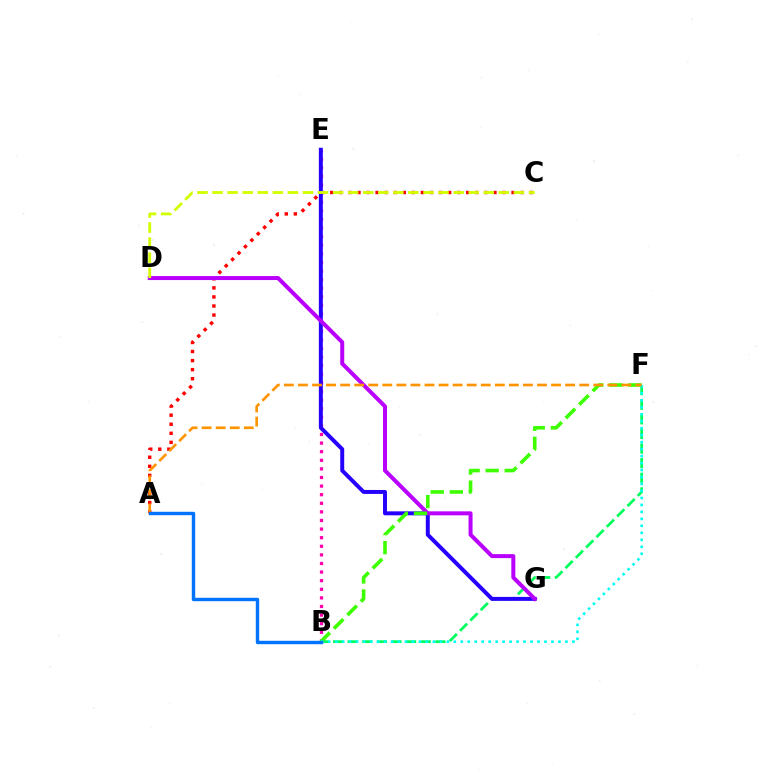{('B', 'F'): [{'color': '#00ff5c', 'line_style': 'dashed', 'thickness': 1.98}, {'color': '#3dff00', 'line_style': 'dashed', 'thickness': 2.59}, {'color': '#00fff6', 'line_style': 'dotted', 'thickness': 1.9}], ('A', 'C'): [{'color': '#ff0000', 'line_style': 'dotted', 'thickness': 2.46}], ('B', 'E'): [{'color': '#ff00ac', 'line_style': 'dotted', 'thickness': 2.34}], ('E', 'G'): [{'color': '#2500ff', 'line_style': 'solid', 'thickness': 2.85}], ('D', 'G'): [{'color': '#b900ff', 'line_style': 'solid', 'thickness': 2.88}], ('C', 'D'): [{'color': '#d1ff00', 'line_style': 'dashed', 'thickness': 2.05}], ('A', 'F'): [{'color': '#ff9400', 'line_style': 'dashed', 'thickness': 1.91}], ('A', 'B'): [{'color': '#0074ff', 'line_style': 'solid', 'thickness': 2.45}]}